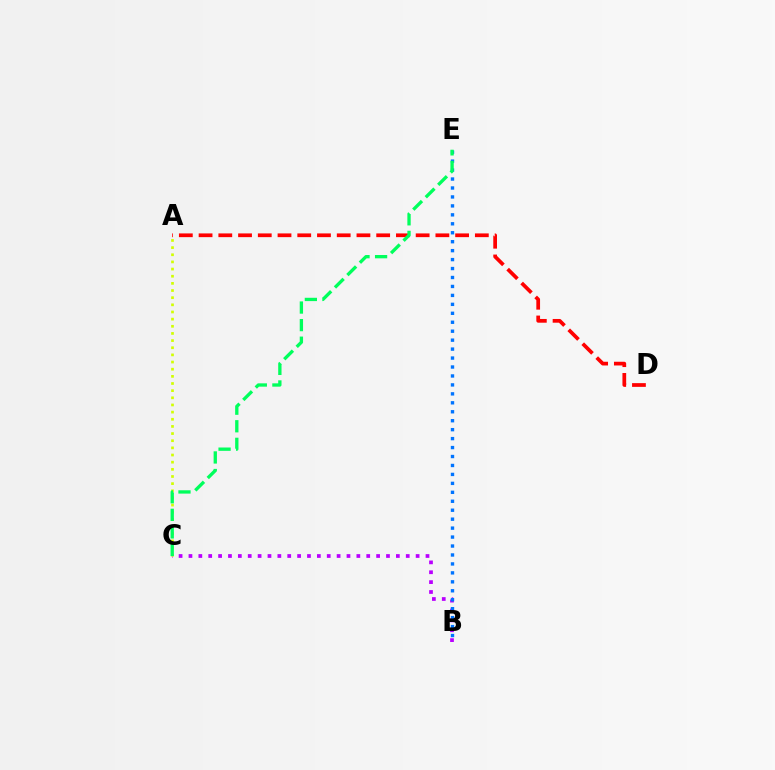{('B', 'C'): [{'color': '#b900ff', 'line_style': 'dotted', 'thickness': 2.68}], ('A', 'C'): [{'color': '#d1ff00', 'line_style': 'dotted', 'thickness': 1.94}], ('B', 'E'): [{'color': '#0074ff', 'line_style': 'dotted', 'thickness': 2.43}], ('A', 'D'): [{'color': '#ff0000', 'line_style': 'dashed', 'thickness': 2.68}], ('C', 'E'): [{'color': '#00ff5c', 'line_style': 'dashed', 'thickness': 2.39}]}